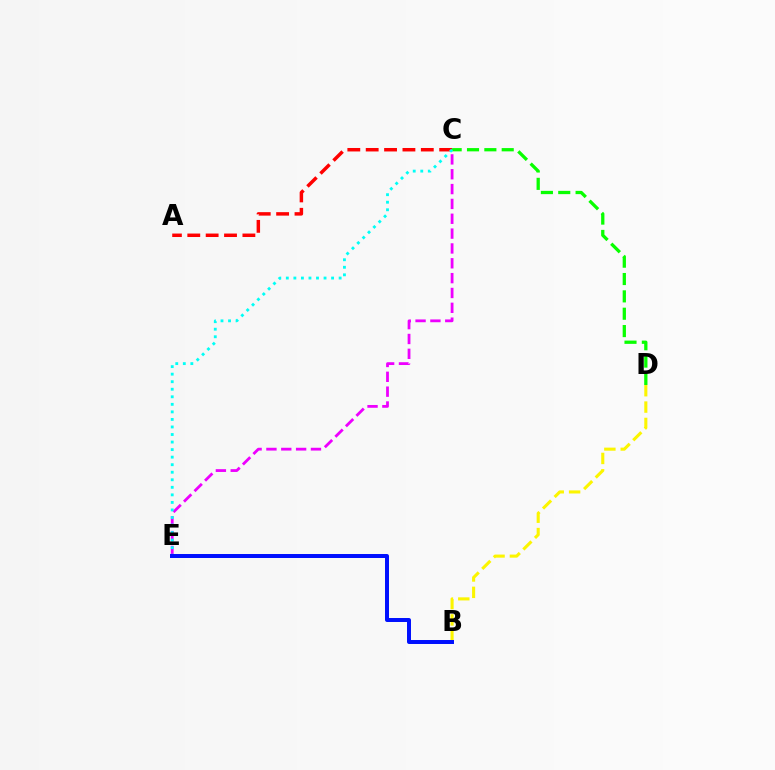{('A', 'C'): [{'color': '#ff0000', 'line_style': 'dashed', 'thickness': 2.5}], ('C', 'E'): [{'color': '#ee00ff', 'line_style': 'dashed', 'thickness': 2.02}, {'color': '#00fff6', 'line_style': 'dotted', 'thickness': 2.05}], ('C', 'D'): [{'color': '#08ff00', 'line_style': 'dashed', 'thickness': 2.36}], ('B', 'D'): [{'color': '#fcf500', 'line_style': 'dashed', 'thickness': 2.22}], ('B', 'E'): [{'color': '#0010ff', 'line_style': 'solid', 'thickness': 2.86}]}